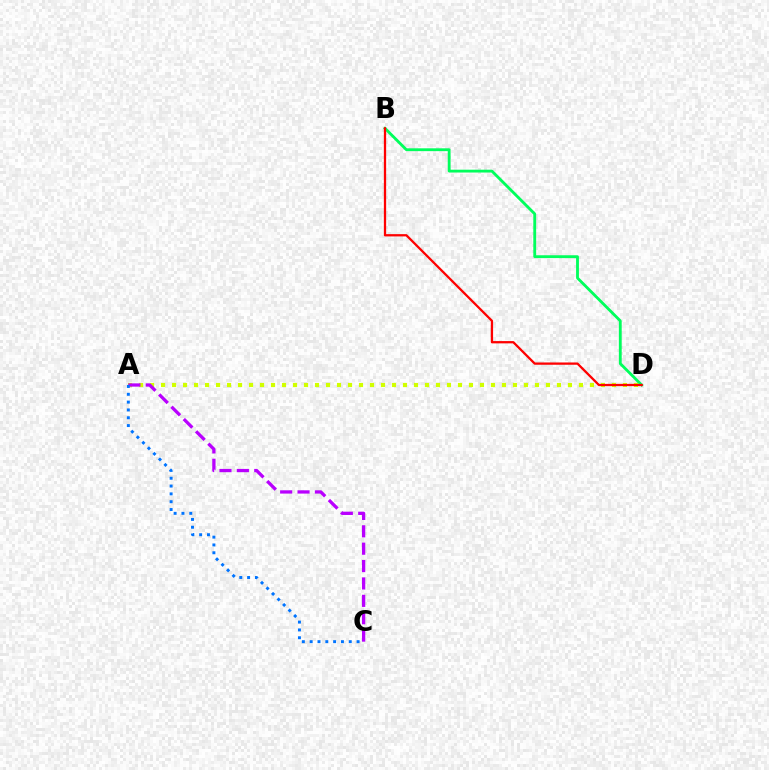{('A', 'D'): [{'color': '#d1ff00', 'line_style': 'dotted', 'thickness': 2.99}], ('B', 'D'): [{'color': '#00ff5c', 'line_style': 'solid', 'thickness': 2.04}, {'color': '#ff0000', 'line_style': 'solid', 'thickness': 1.64}], ('A', 'C'): [{'color': '#b900ff', 'line_style': 'dashed', 'thickness': 2.36}, {'color': '#0074ff', 'line_style': 'dotted', 'thickness': 2.12}]}